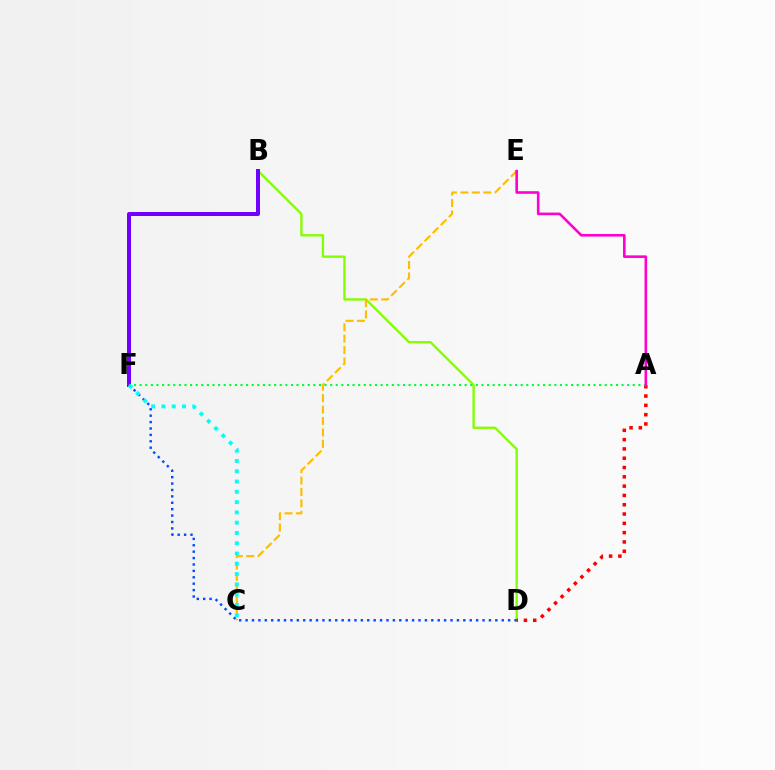{('B', 'D'): [{'color': '#84ff00', 'line_style': 'solid', 'thickness': 1.69}], ('B', 'F'): [{'color': '#7200ff', 'line_style': 'solid', 'thickness': 2.88}], ('D', 'F'): [{'color': '#004bff', 'line_style': 'dotted', 'thickness': 1.74}], ('C', 'E'): [{'color': '#ffbd00', 'line_style': 'dashed', 'thickness': 1.55}], ('C', 'F'): [{'color': '#00fff6', 'line_style': 'dotted', 'thickness': 2.79}], ('A', 'D'): [{'color': '#ff0000', 'line_style': 'dotted', 'thickness': 2.53}], ('A', 'F'): [{'color': '#00ff39', 'line_style': 'dotted', 'thickness': 1.52}], ('A', 'E'): [{'color': '#ff00cf', 'line_style': 'solid', 'thickness': 1.88}]}